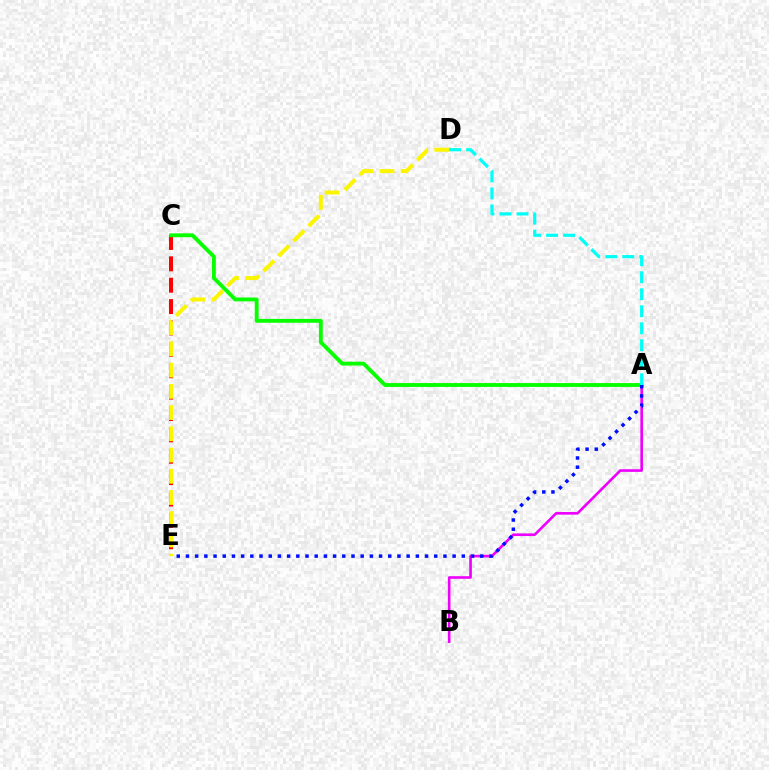{('C', 'E'): [{'color': '#ff0000', 'line_style': 'dashed', 'thickness': 2.9}], ('A', 'B'): [{'color': '#ee00ff', 'line_style': 'solid', 'thickness': 1.89}], ('D', 'E'): [{'color': '#fcf500', 'line_style': 'dashed', 'thickness': 2.88}], ('A', 'C'): [{'color': '#08ff00', 'line_style': 'solid', 'thickness': 2.78}], ('A', 'E'): [{'color': '#0010ff', 'line_style': 'dotted', 'thickness': 2.5}], ('A', 'D'): [{'color': '#00fff6', 'line_style': 'dashed', 'thickness': 2.31}]}